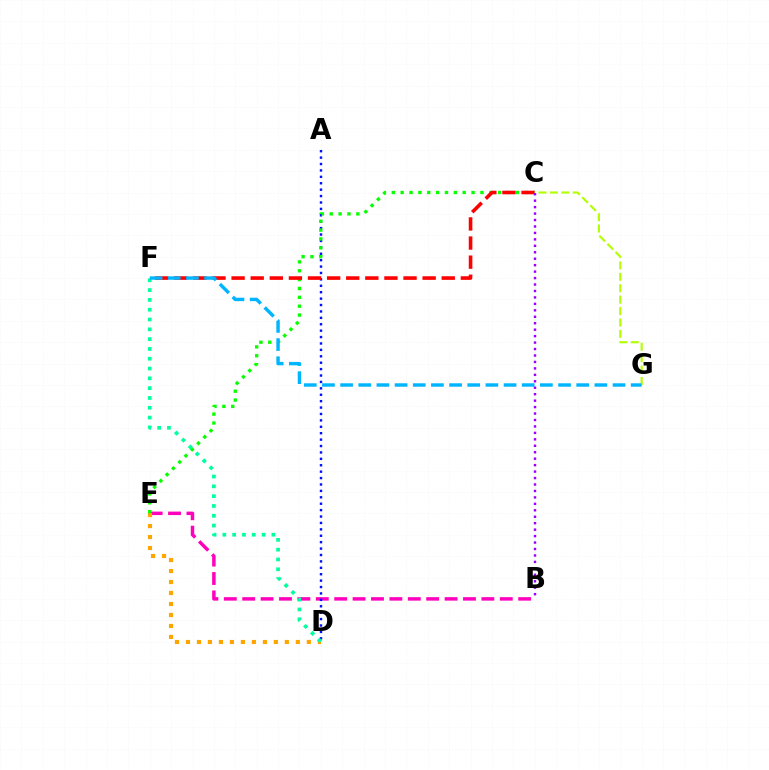{('B', 'E'): [{'color': '#ff00bd', 'line_style': 'dashed', 'thickness': 2.5}], ('D', 'E'): [{'color': '#ffa500', 'line_style': 'dotted', 'thickness': 2.99}], ('A', 'D'): [{'color': '#0010ff', 'line_style': 'dotted', 'thickness': 1.74}], ('C', 'E'): [{'color': '#08ff00', 'line_style': 'dotted', 'thickness': 2.41}], ('D', 'F'): [{'color': '#00ff9d', 'line_style': 'dotted', 'thickness': 2.66}], ('C', 'F'): [{'color': '#ff0000', 'line_style': 'dashed', 'thickness': 2.6}], ('C', 'G'): [{'color': '#b3ff00', 'line_style': 'dashed', 'thickness': 1.55}], ('F', 'G'): [{'color': '#00b5ff', 'line_style': 'dashed', 'thickness': 2.47}], ('B', 'C'): [{'color': '#9b00ff', 'line_style': 'dotted', 'thickness': 1.75}]}